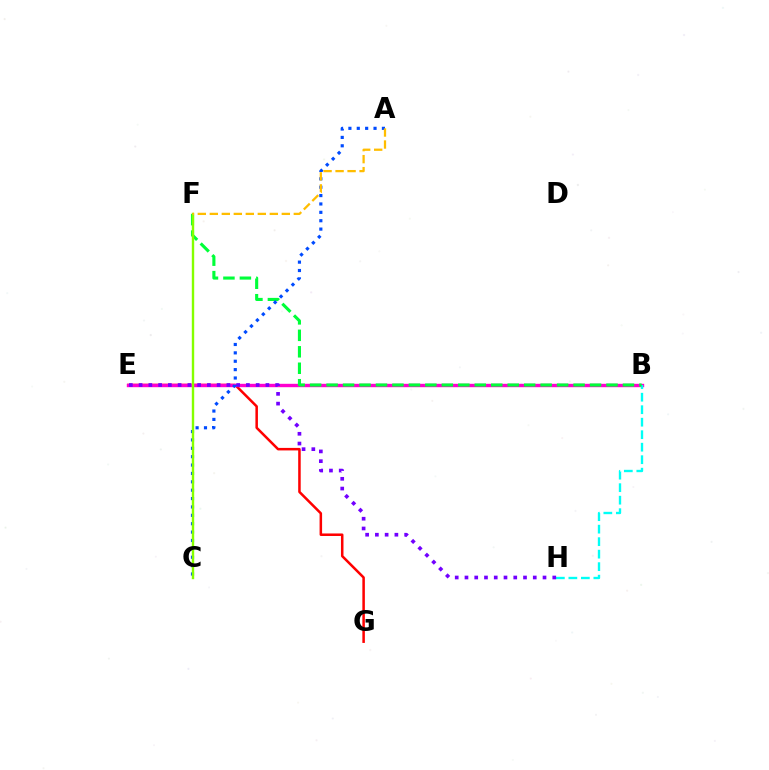{('E', 'G'): [{'color': '#ff0000', 'line_style': 'solid', 'thickness': 1.81}], ('B', 'E'): [{'color': '#ff00cf', 'line_style': 'solid', 'thickness': 2.44}], ('B', 'H'): [{'color': '#00fff6', 'line_style': 'dashed', 'thickness': 1.7}], ('B', 'F'): [{'color': '#00ff39', 'line_style': 'dashed', 'thickness': 2.24}], ('E', 'H'): [{'color': '#7200ff', 'line_style': 'dotted', 'thickness': 2.65}], ('A', 'C'): [{'color': '#004bff', 'line_style': 'dotted', 'thickness': 2.28}], ('C', 'F'): [{'color': '#84ff00', 'line_style': 'solid', 'thickness': 1.72}], ('A', 'F'): [{'color': '#ffbd00', 'line_style': 'dashed', 'thickness': 1.63}]}